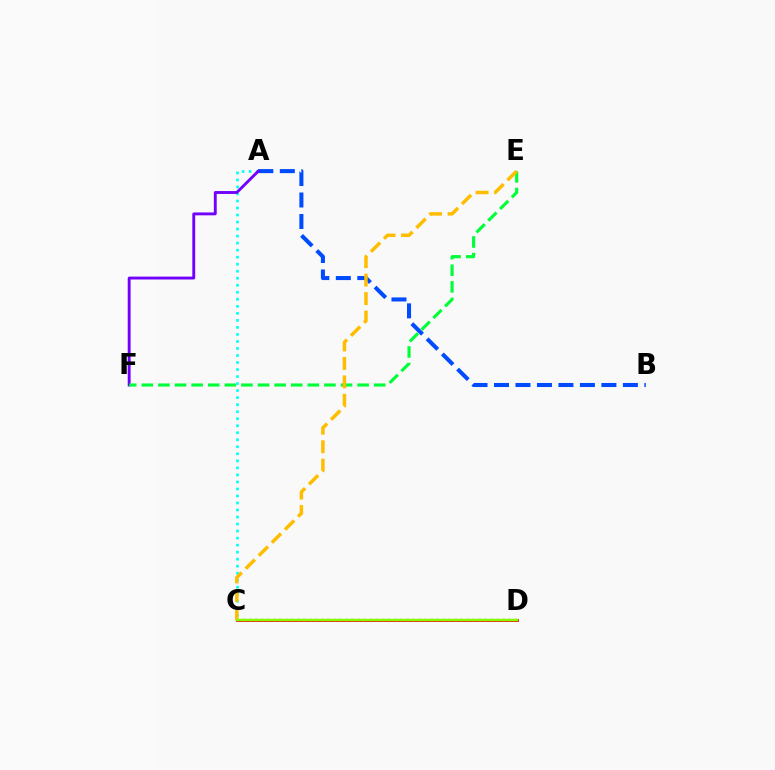{('A', 'C'): [{'color': '#00fff6', 'line_style': 'dotted', 'thickness': 1.91}], ('A', 'B'): [{'color': '#004bff', 'line_style': 'dashed', 'thickness': 2.92}], ('A', 'F'): [{'color': '#7200ff', 'line_style': 'solid', 'thickness': 2.07}], ('E', 'F'): [{'color': '#00ff39', 'line_style': 'dashed', 'thickness': 2.26}], ('C', 'D'): [{'color': '#ff0000', 'line_style': 'solid', 'thickness': 2.07}, {'color': '#ff00cf', 'line_style': 'dotted', 'thickness': 1.64}, {'color': '#84ff00', 'line_style': 'solid', 'thickness': 1.78}], ('C', 'E'): [{'color': '#ffbd00', 'line_style': 'dashed', 'thickness': 2.51}]}